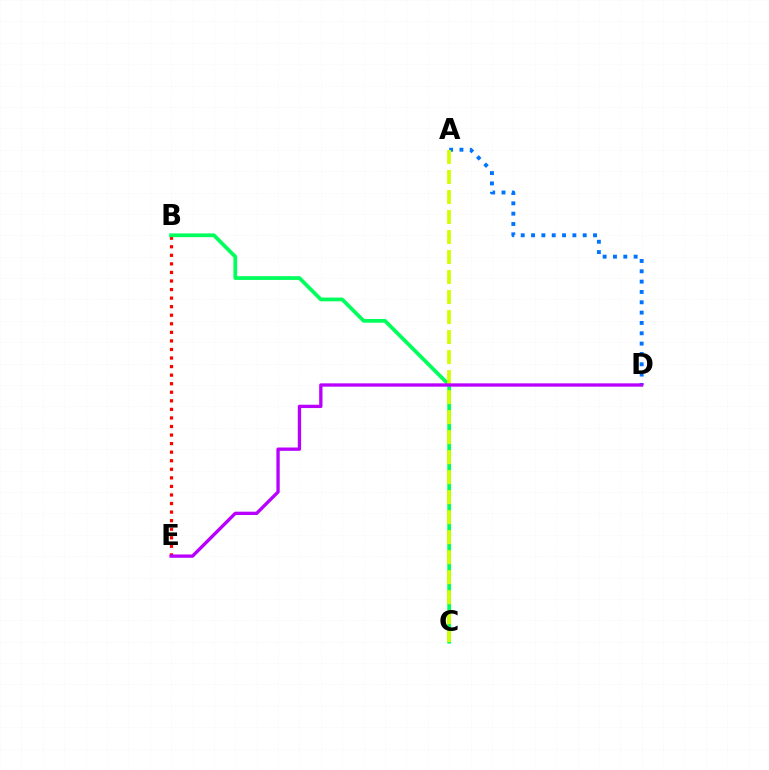{('B', 'E'): [{'color': '#ff0000', 'line_style': 'dotted', 'thickness': 2.33}], ('A', 'D'): [{'color': '#0074ff', 'line_style': 'dotted', 'thickness': 2.81}], ('B', 'C'): [{'color': '#00ff5c', 'line_style': 'solid', 'thickness': 2.7}], ('A', 'C'): [{'color': '#d1ff00', 'line_style': 'dashed', 'thickness': 2.72}], ('D', 'E'): [{'color': '#b900ff', 'line_style': 'solid', 'thickness': 2.39}]}